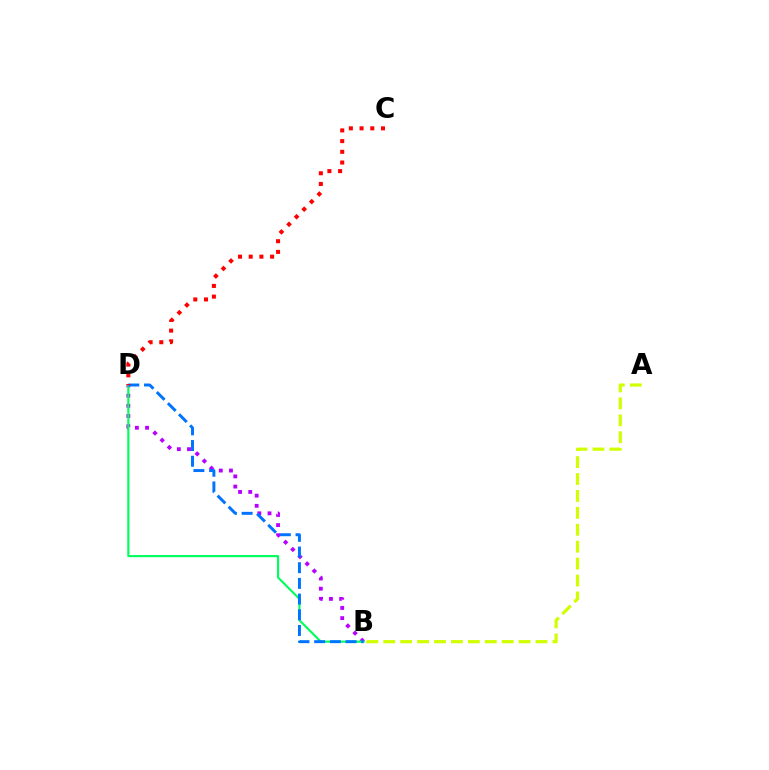{('B', 'D'): [{'color': '#b900ff', 'line_style': 'dotted', 'thickness': 2.76}, {'color': '#00ff5c', 'line_style': 'solid', 'thickness': 1.54}, {'color': '#0074ff', 'line_style': 'dashed', 'thickness': 2.13}], ('A', 'B'): [{'color': '#d1ff00', 'line_style': 'dashed', 'thickness': 2.3}], ('C', 'D'): [{'color': '#ff0000', 'line_style': 'dotted', 'thickness': 2.91}]}